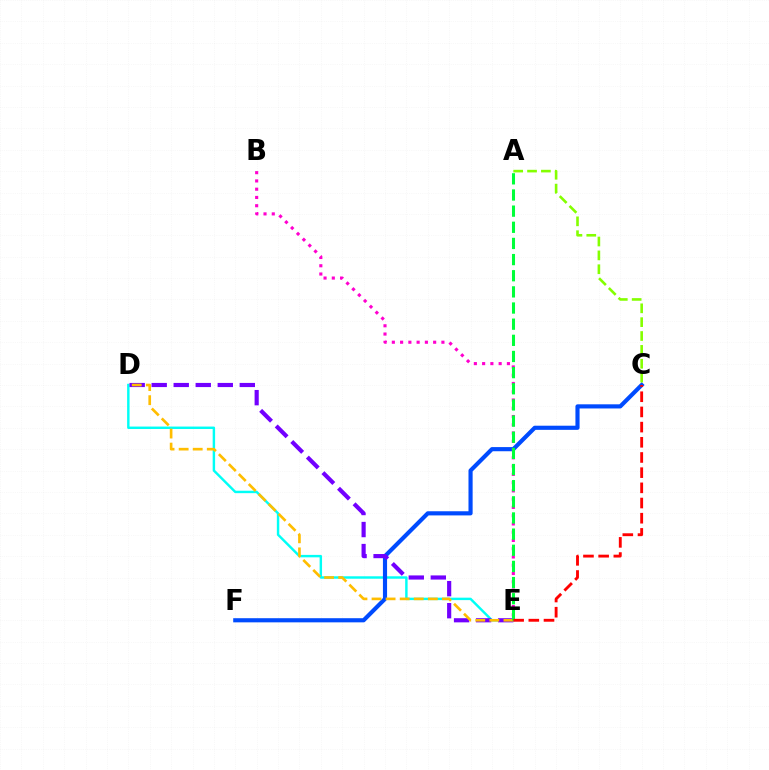{('D', 'E'): [{'color': '#00fff6', 'line_style': 'solid', 'thickness': 1.76}, {'color': '#7200ff', 'line_style': 'dashed', 'thickness': 2.99}, {'color': '#ffbd00', 'line_style': 'dashed', 'thickness': 1.91}], ('C', 'F'): [{'color': '#004bff', 'line_style': 'solid', 'thickness': 2.98}], ('B', 'E'): [{'color': '#ff00cf', 'line_style': 'dotted', 'thickness': 2.24}], ('A', 'E'): [{'color': '#00ff39', 'line_style': 'dashed', 'thickness': 2.19}], ('C', 'E'): [{'color': '#ff0000', 'line_style': 'dashed', 'thickness': 2.06}], ('A', 'C'): [{'color': '#84ff00', 'line_style': 'dashed', 'thickness': 1.88}]}